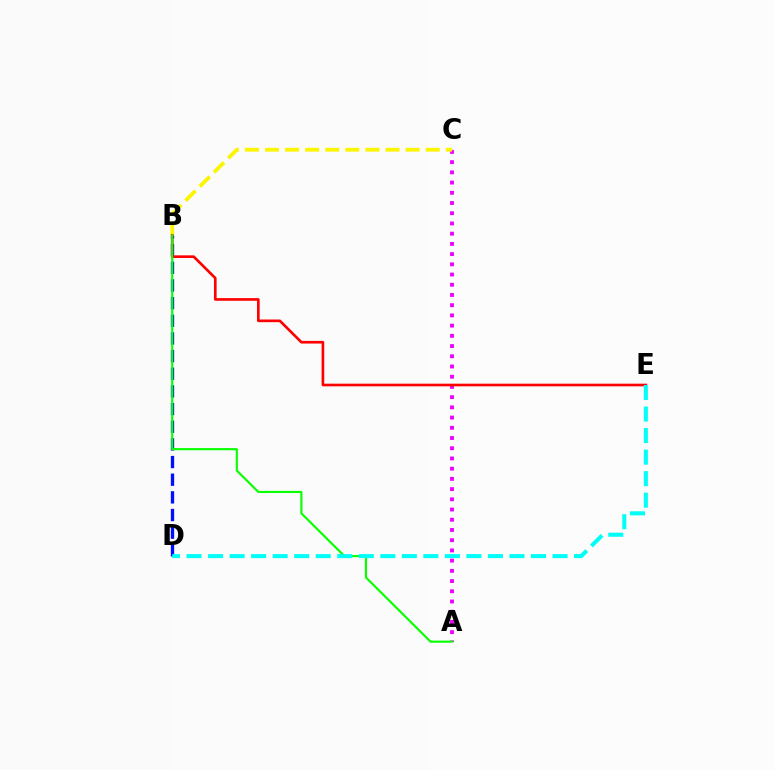{('B', 'D'): [{'color': '#0010ff', 'line_style': 'dashed', 'thickness': 2.4}], ('A', 'C'): [{'color': '#ee00ff', 'line_style': 'dotted', 'thickness': 2.78}], ('B', 'C'): [{'color': '#fcf500', 'line_style': 'dashed', 'thickness': 2.73}], ('B', 'E'): [{'color': '#ff0000', 'line_style': 'solid', 'thickness': 1.91}], ('A', 'B'): [{'color': '#08ff00', 'line_style': 'solid', 'thickness': 1.54}], ('D', 'E'): [{'color': '#00fff6', 'line_style': 'dashed', 'thickness': 2.92}]}